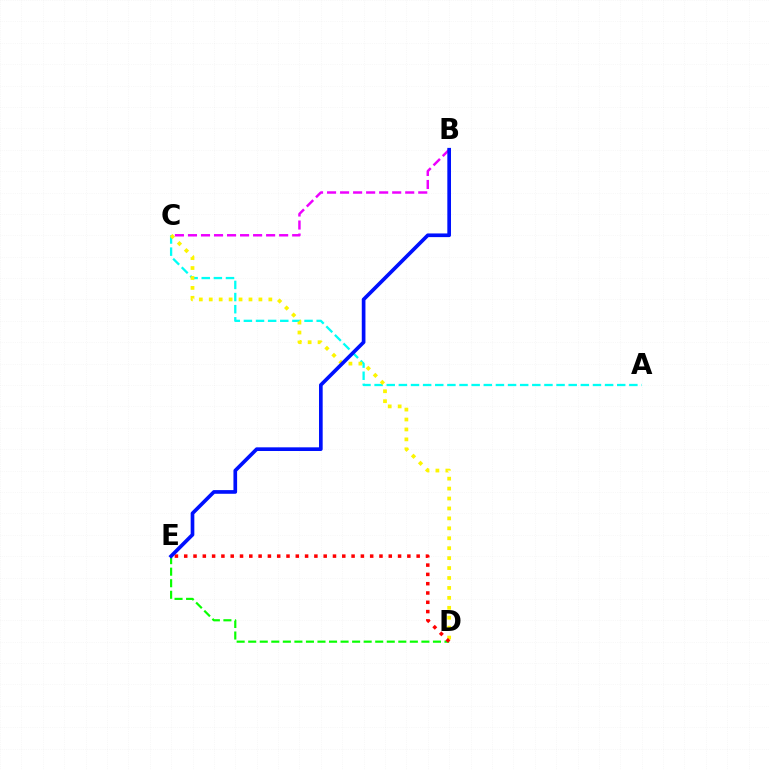{('D', 'E'): [{'color': '#08ff00', 'line_style': 'dashed', 'thickness': 1.57}, {'color': '#ff0000', 'line_style': 'dotted', 'thickness': 2.53}], ('A', 'C'): [{'color': '#00fff6', 'line_style': 'dashed', 'thickness': 1.65}], ('C', 'D'): [{'color': '#fcf500', 'line_style': 'dotted', 'thickness': 2.7}], ('B', 'C'): [{'color': '#ee00ff', 'line_style': 'dashed', 'thickness': 1.77}], ('B', 'E'): [{'color': '#0010ff', 'line_style': 'solid', 'thickness': 2.65}]}